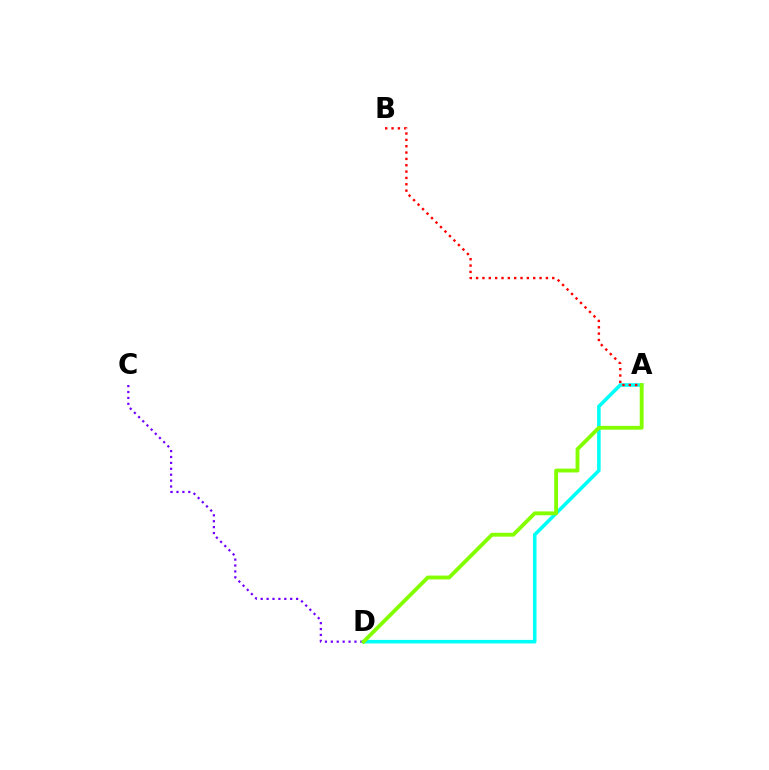{('A', 'D'): [{'color': '#00fff6', 'line_style': 'solid', 'thickness': 2.55}, {'color': '#84ff00', 'line_style': 'solid', 'thickness': 2.77}], ('C', 'D'): [{'color': '#7200ff', 'line_style': 'dotted', 'thickness': 1.6}], ('A', 'B'): [{'color': '#ff0000', 'line_style': 'dotted', 'thickness': 1.72}]}